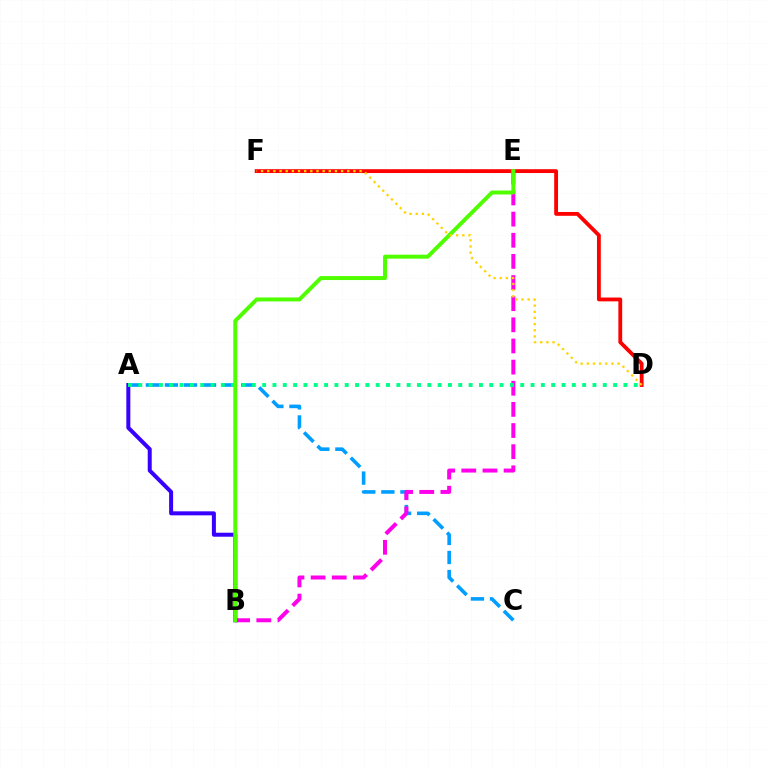{('A', 'C'): [{'color': '#009eff', 'line_style': 'dashed', 'thickness': 2.59}], ('B', 'E'): [{'color': '#ff00ed', 'line_style': 'dashed', 'thickness': 2.87}, {'color': '#4fff00', 'line_style': 'solid', 'thickness': 2.85}], ('A', 'B'): [{'color': '#3700ff', 'line_style': 'solid', 'thickness': 2.88}], ('D', 'F'): [{'color': '#ff0000', 'line_style': 'solid', 'thickness': 2.75}, {'color': '#ffd500', 'line_style': 'dotted', 'thickness': 1.67}], ('A', 'D'): [{'color': '#00ff86', 'line_style': 'dotted', 'thickness': 2.8}]}